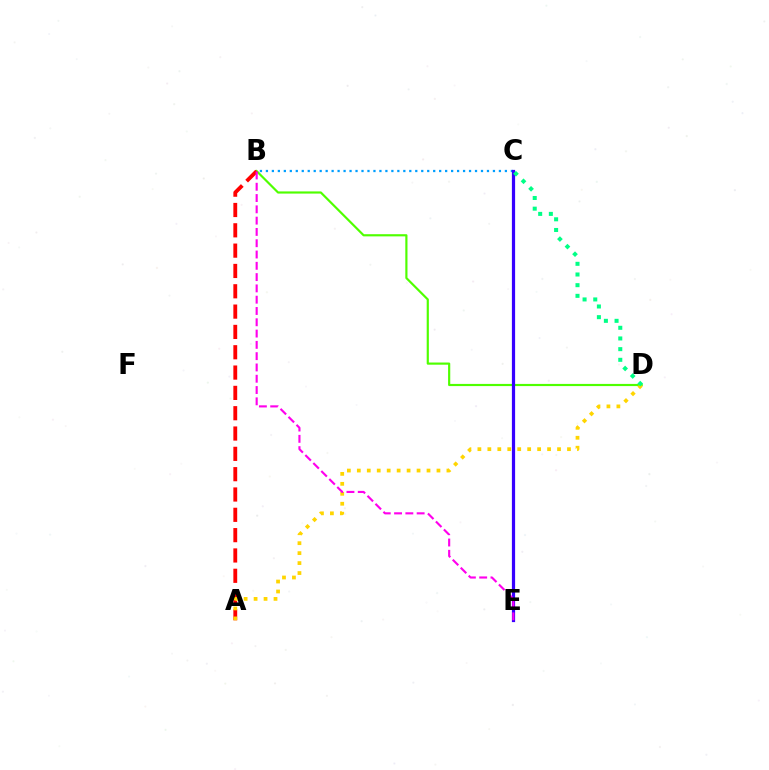{('B', 'C'): [{'color': '#009eff', 'line_style': 'dotted', 'thickness': 1.62}], ('B', 'D'): [{'color': '#4fff00', 'line_style': 'solid', 'thickness': 1.57}], ('C', 'E'): [{'color': '#3700ff', 'line_style': 'solid', 'thickness': 2.32}], ('A', 'B'): [{'color': '#ff0000', 'line_style': 'dashed', 'thickness': 2.76}], ('A', 'D'): [{'color': '#ffd500', 'line_style': 'dotted', 'thickness': 2.7}], ('B', 'E'): [{'color': '#ff00ed', 'line_style': 'dashed', 'thickness': 1.53}], ('C', 'D'): [{'color': '#00ff86', 'line_style': 'dotted', 'thickness': 2.9}]}